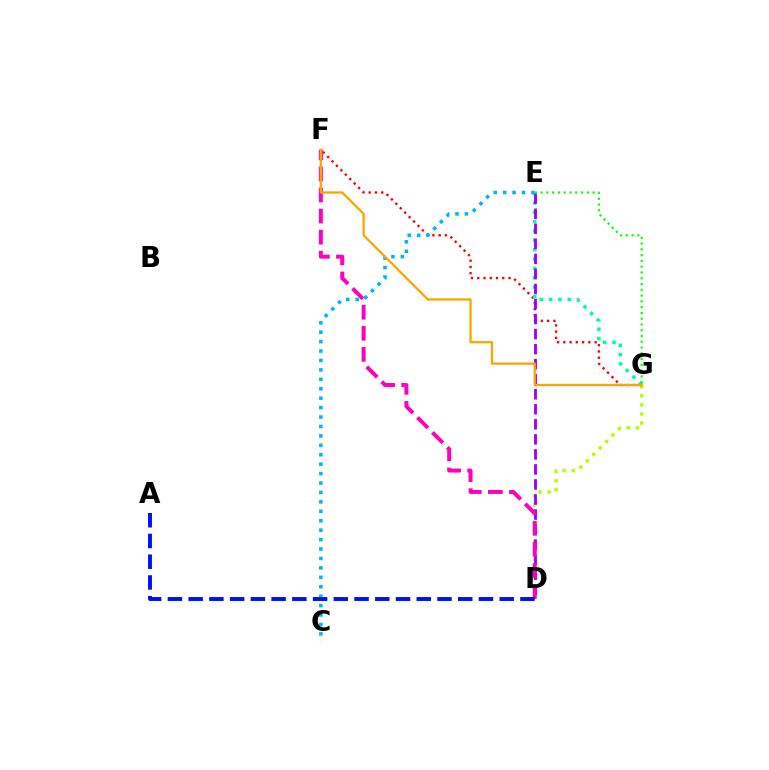{('F', 'G'): [{'color': '#ff0000', 'line_style': 'dotted', 'thickness': 1.7}, {'color': '#ffa500', 'line_style': 'solid', 'thickness': 1.66}], ('E', 'G'): [{'color': '#00ff9d', 'line_style': 'dotted', 'thickness': 2.54}, {'color': '#08ff00', 'line_style': 'dotted', 'thickness': 1.57}], ('D', 'G'): [{'color': '#b3ff00', 'line_style': 'dotted', 'thickness': 2.47}], ('D', 'E'): [{'color': '#9b00ff', 'line_style': 'dashed', 'thickness': 2.04}], ('D', 'F'): [{'color': '#ff00bd', 'line_style': 'dashed', 'thickness': 2.86}], ('C', 'E'): [{'color': '#00b5ff', 'line_style': 'dotted', 'thickness': 2.56}], ('A', 'D'): [{'color': '#0010ff', 'line_style': 'dashed', 'thickness': 2.82}]}